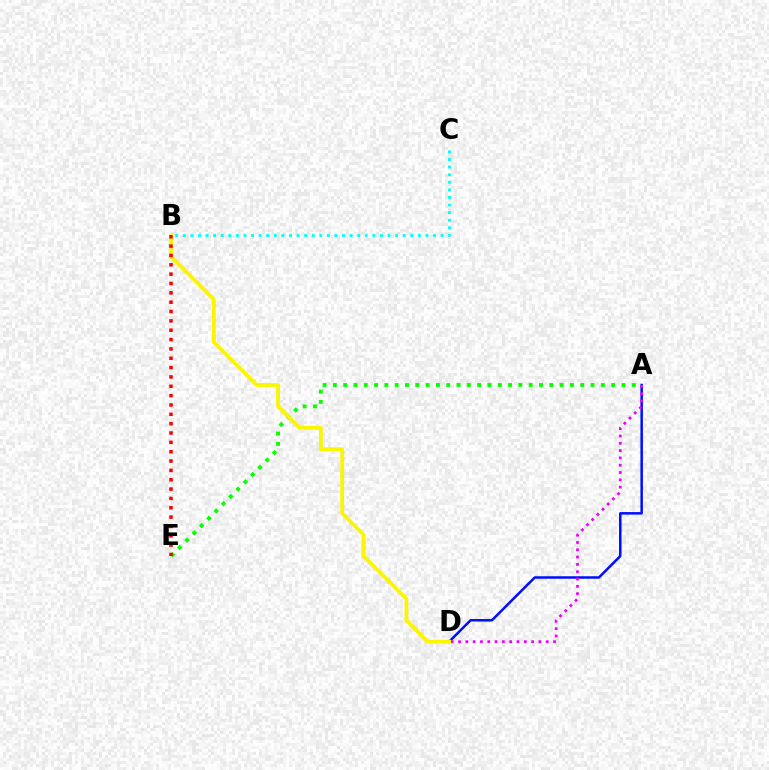{('A', 'D'): [{'color': '#0010ff', 'line_style': 'solid', 'thickness': 1.82}, {'color': '#ee00ff', 'line_style': 'dotted', 'thickness': 1.99}], ('B', 'C'): [{'color': '#00fff6', 'line_style': 'dotted', 'thickness': 2.06}], ('A', 'E'): [{'color': '#08ff00', 'line_style': 'dotted', 'thickness': 2.8}], ('B', 'D'): [{'color': '#fcf500', 'line_style': 'solid', 'thickness': 2.73}], ('B', 'E'): [{'color': '#ff0000', 'line_style': 'dotted', 'thickness': 2.54}]}